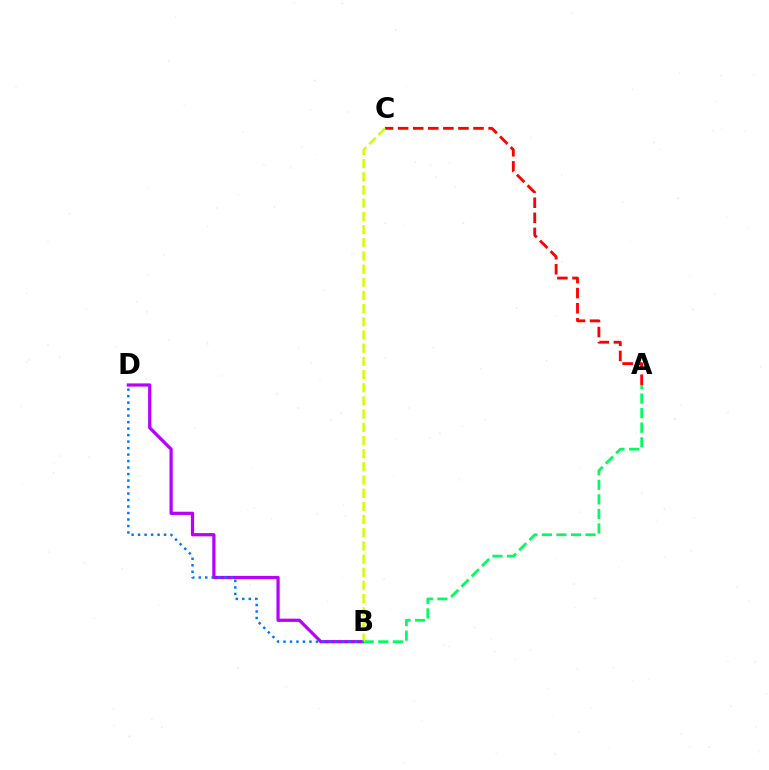{('B', 'D'): [{'color': '#b900ff', 'line_style': 'solid', 'thickness': 2.32}, {'color': '#0074ff', 'line_style': 'dotted', 'thickness': 1.76}], ('A', 'B'): [{'color': '#00ff5c', 'line_style': 'dashed', 'thickness': 1.98}], ('A', 'C'): [{'color': '#ff0000', 'line_style': 'dashed', 'thickness': 2.05}], ('B', 'C'): [{'color': '#d1ff00', 'line_style': 'dashed', 'thickness': 1.79}]}